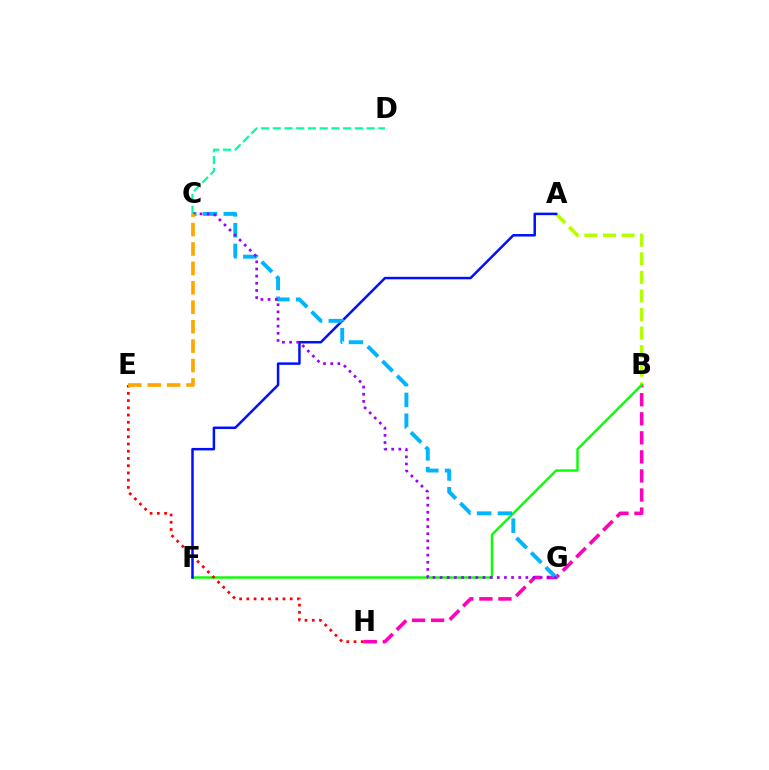{('B', 'H'): [{'color': '#ff00bd', 'line_style': 'dashed', 'thickness': 2.59}], ('A', 'B'): [{'color': '#b3ff00', 'line_style': 'dashed', 'thickness': 2.52}], ('B', 'F'): [{'color': '#08ff00', 'line_style': 'solid', 'thickness': 1.73}], ('A', 'F'): [{'color': '#0010ff', 'line_style': 'solid', 'thickness': 1.8}], ('C', 'G'): [{'color': '#00b5ff', 'line_style': 'dashed', 'thickness': 2.82}, {'color': '#9b00ff', 'line_style': 'dotted', 'thickness': 1.94}], ('E', 'H'): [{'color': '#ff0000', 'line_style': 'dotted', 'thickness': 1.97}], ('C', 'E'): [{'color': '#ffa500', 'line_style': 'dashed', 'thickness': 2.64}], ('C', 'D'): [{'color': '#00ff9d', 'line_style': 'dashed', 'thickness': 1.59}]}